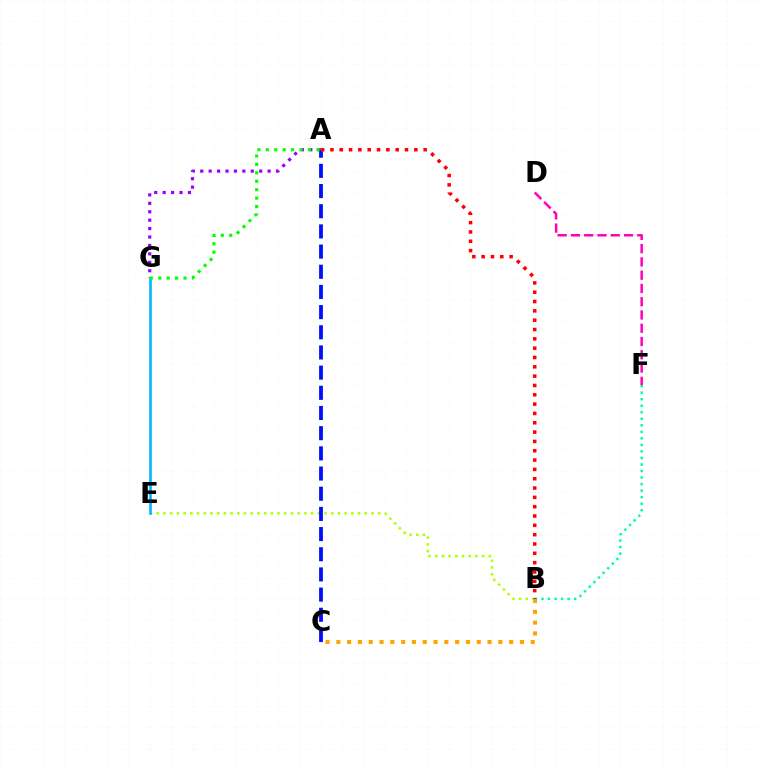{('B', 'E'): [{'color': '#b3ff00', 'line_style': 'dotted', 'thickness': 1.82}], ('E', 'G'): [{'color': '#00b5ff', 'line_style': 'solid', 'thickness': 1.87}], ('B', 'C'): [{'color': '#ffa500', 'line_style': 'dotted', 'thickness': 2.93}], ('A', 'G'): [{'color': '#9b00ff', 'line_style': 'dotted', 'thickness': 2.29}, {'color': '#08ff00', 'line_style': 'dotted', 'thickness': 2.29}], ('B', 'F'): [{'color': '#00ff9d', 'line_style': 'dotted', 'thickness': 1.77}], ('A', 'C'): [{'color': '#0010ff', 'line_style': 'dashed', 'thickness': 2.74}], ('A', 'B'): [{'color': '#ff0000', 'line_style': 'dotted', 'thickness': 2.53}], ('D', 'F'): [{'color': '#ff00bd', 'line_style': 'dashed', 'thickness': 1.8}]}